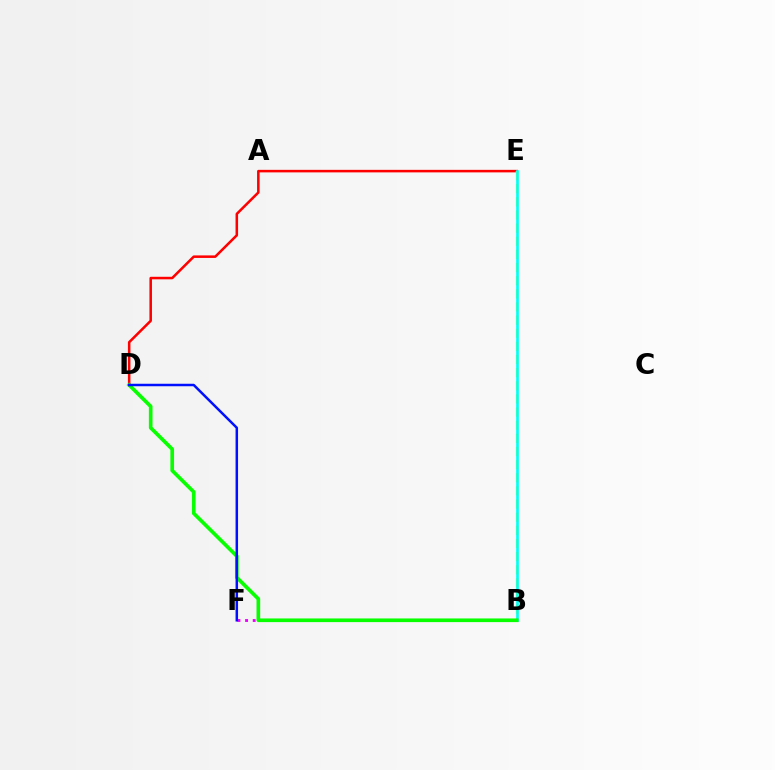{('D', 'E'): [{'color': '#ff0000', 'line_style': 'solid', 'thickness': 1.82}], ('B', 'F'): [{'color': '#ee00ff', 'line_style': 'dotted', 'thickness': 2.07}], ('B', 'E'): [{'color': '#fcf500', 'line_style': 'dashed', 'thickness': 1.78}, {'color': '#00fff6', 'line_style': 'solid', 'thickness': 1.93}], ('B', 'D'): [{'color': '#08ff00', 'line_style': 'solid', 'thickness': 2.63}], ('D', 'F'): [{'color': '#0010ff', 'line_style': 'solid', 'thickness': 1.8}]}